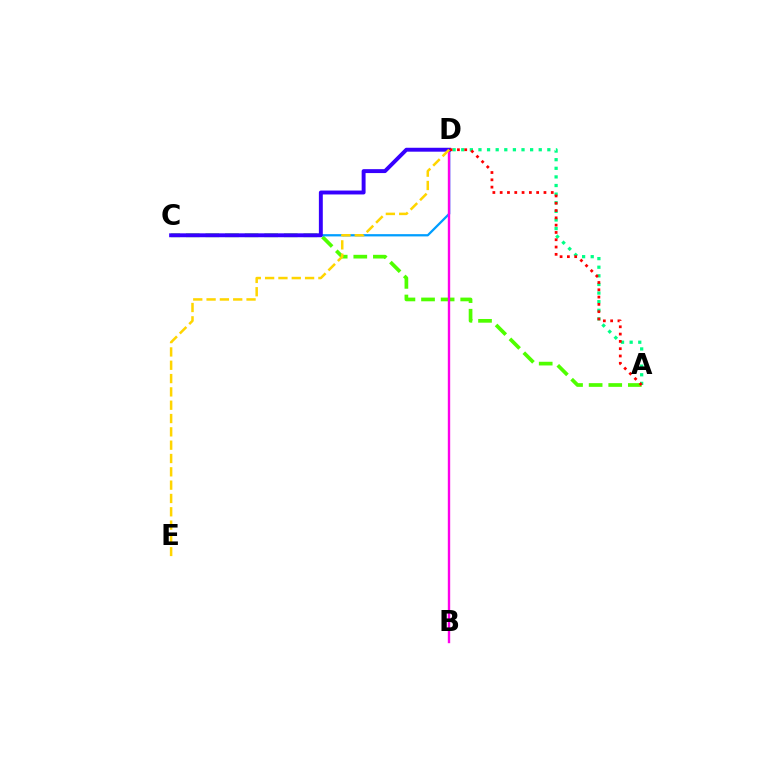{('A', 'C'): [{'color': '#4fff00', 'line_style': 'dashed', 'thickness': 2.66}], ('C', 'D'): [{'color': '#009eff', 'line_style': 'solid', 'thickness': 1.63}, {'color': '#3700ff', 'line_style': 'solid', 'thickness': 2.82}], ('A', 'D'): [{'color': '#00ff86', 'line_style': 'dotted', 'thickness': 2.34}, {'color': '#ff0000', 'line_style': 'dotted', 'thickness': 1.98}], ('B', 'D'): [{'color': '#ff00ed', 'line_style': 'solid', 'thickness': 1.71}], ('D', 'E'): [{'color': '#ffd500', 'line_style': 'dashed', 'thickness': 1.81}]}